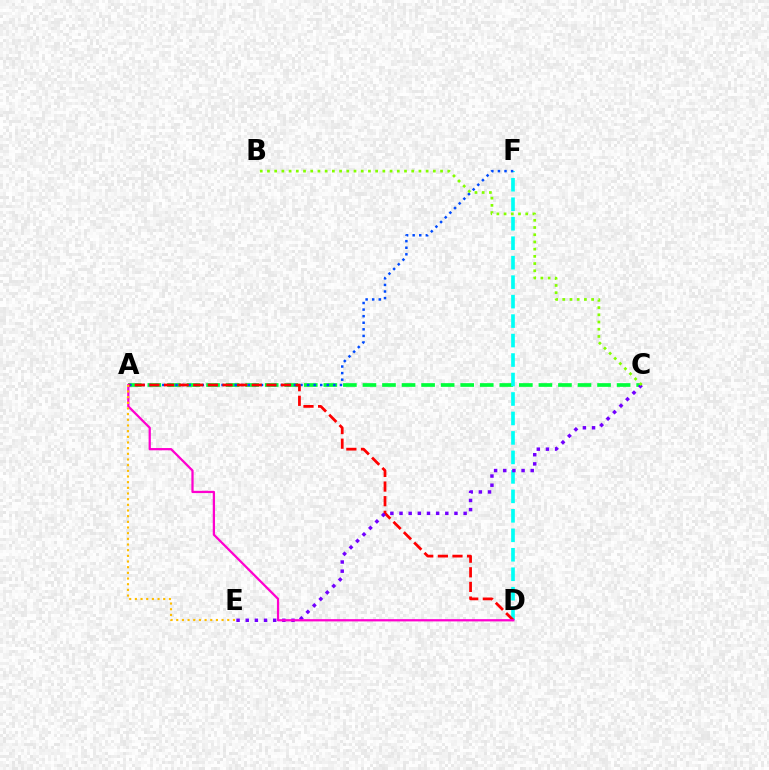{('A', 'C'): [{'color': '#00ff39', 'line_style': 'dashed', 'thickness': 2.66}], ('D', 'F'): [{'color': '#00fff6', 'line_style': 'dashed', 'thickness': 2.65}], ('A', 'F'): [{'color': '#004bff', 'line_style': 'dotted', 'thickness': 1.79}], ('A', 'D'): [{'color': '#ff0000', 'line_style': 'dashed', 'thickness': 1.99}, {'color': '#ff00cf', 'line_style': 'solid', 'thickness': 1.63}], ('C', 'E'): [{'color': '#7200ff', 'line_style': 'dotted', 'thickness': 2.49}], ('B', 'C'): [{'color': '#84ff00', 'line_style': 'dotted', 'thickness': 1.96}], ('A', 'E'): [{'color': '#ffbd00', 'line_style': 'dotted', 'thickness': 1.54}]}